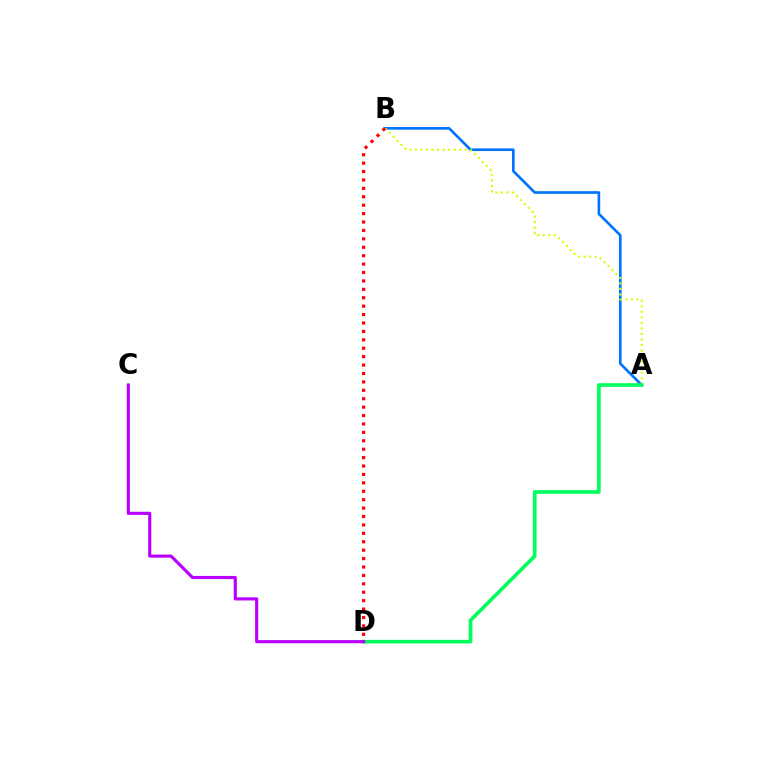{('A', 'B'): [{'color': '#0074ff', 'line_style': 'solid', 'thickness': 1.92}, {'color': '#d1ff00', 'line_style': 'dotted', 'thickness': 1.5}], ('A', 'D'): [{'color': '#00ff5c', 'line_style': 'solid', 'thickness': 2.62}], ('B', 'D'): [{'color': '#ff0000', 'line_style': 'dotted', 'thickness': 2.29}], ('C', 'D'): [{'color': '#b900ff', 'line_style': 'solid', 'thickness': 2.25}]}